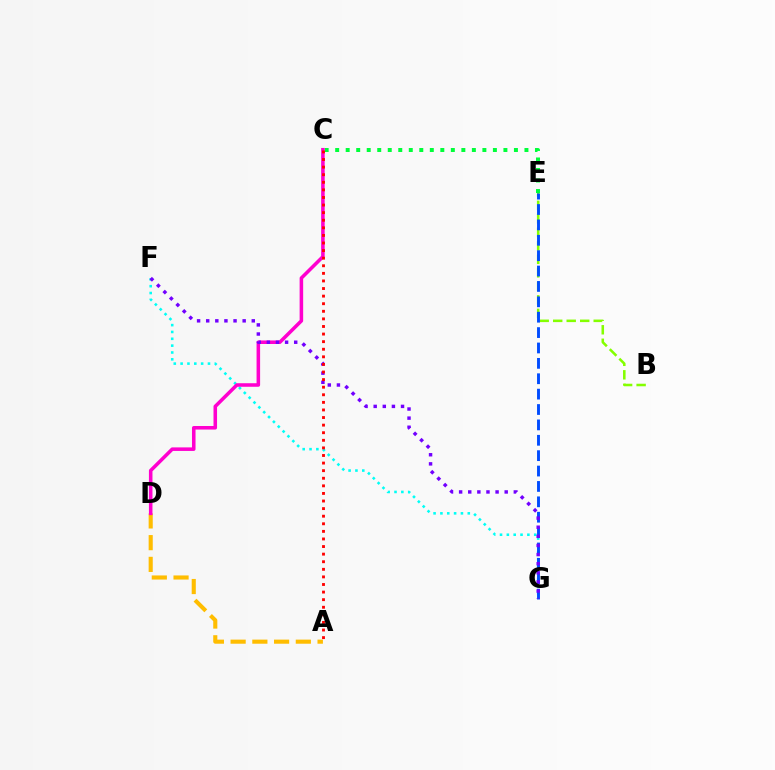{('F', 'G'): [{'color': '#00fff6', 'line_style': 'dotted', 'thickness': 1.86}, {'color': '#7200ff', 'line_style': 'dotted', 'thickness': 2.48}], ('B', 'E'): [{'color': '#84ff00', 'line_style': 'dashed', 'thickness': 1.83}], ('A', 'D'): [{'color': '#ffbd00', 'line_style': 'dashed', 'thickness': 2.95}], ('C', 'E'): [{'color': '#00ff39', 'line_style': 'dotted', 'thickness': 2.86}], ('E', 'G'): [{'color': '#004bff', 'line_style': 'dashed', 'thickness': 2.09}], ('C', 'D'): [{'color': '#ff00cf', 'line_style': 'solid', 'thickness': 2.55}], ('A', 'C'): [{'color': '#ff0000', 'line_style': 'dotted', 'thickness': 2.06}]}